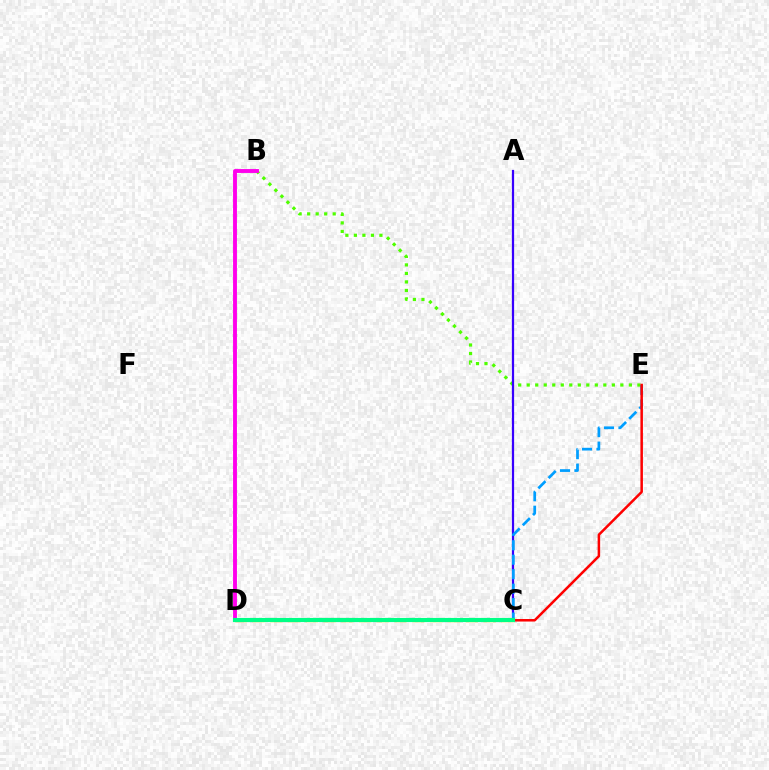{('C', 'D'): [{'color': '#ffd500', 'line_style': 'dashed', 'thickness': 2.41}, {'color': '#00ff86', 'line_style': 'solid', 'thickness': 2.99}], ('B', 'E'): [{'color': '#4fff00', 'line_style': 'dotted', 'thickness': 2.31}], ('A', 'C'): [{'color': '#3700ff', 'line_style': 'solid', 'thickness': 1.6}], ('B', 'D'): [{'color': '#ff00ed', 'line_style': 'solid', 'thickness': 2.8}], ('C', 'E'): [{'color': '#009eff', 'line_style': 'dashed', 'thickness': 1.97}, {'color': '#ff0000', 'line_style': 'solid', 'thickness': 1.81}]}